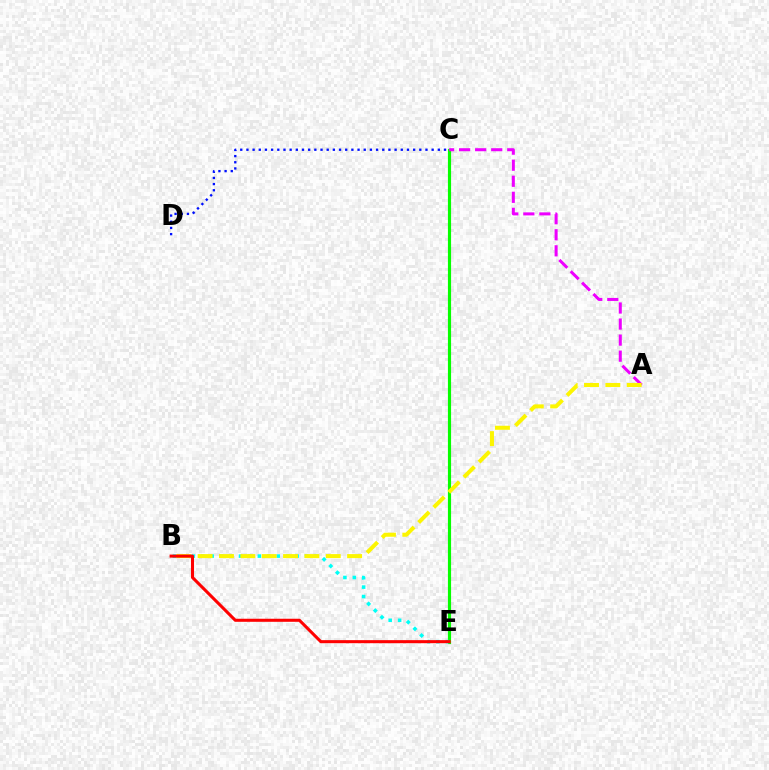{('C', 'E'): [{'color': '#08ff00', 'line_style': 'solid', 'thickness': 2.27}], ('A', 'C'): [{'color': '#ee00ff', 'line_style': 'dashed', 'thickness': 2.18}], ('B', 'E'): [{'color': '#00fff6', 'line_style': 'dotted', 'thickness': 2.56}, {'color': '#ff0000', 'line_style': 'solid', 'thickness': 2.2}], ('A', 'B'): [{'color': '#fcf500', 'line_style': 'dashed', 'thickness': 2.9}], ('C', 'D'): [{'color': '#0010ff', 'line_style': 'dotted', 'thickness': 1.68}]}